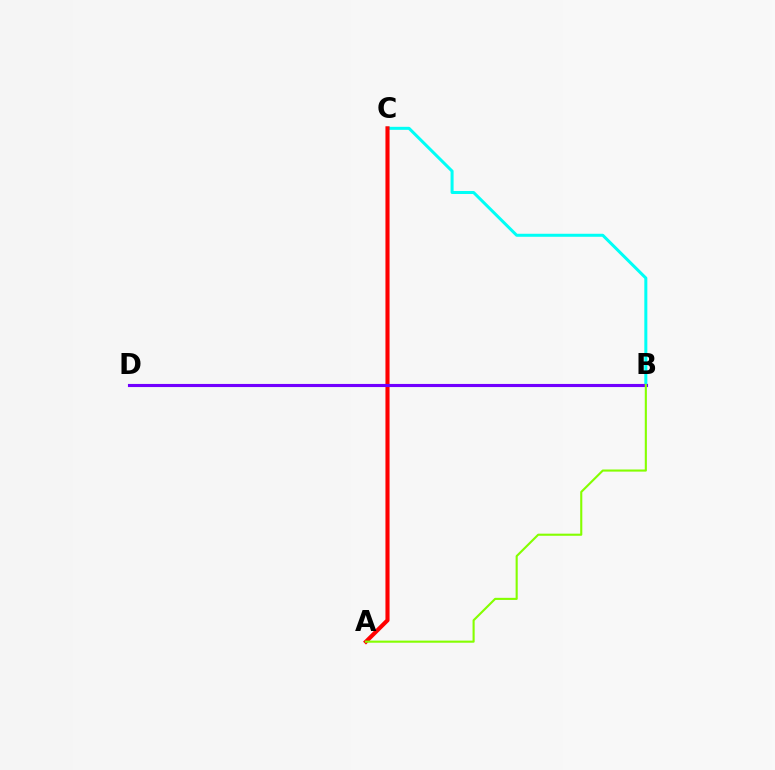{('B', 'C'): [{'color': '#00fff6', 'line_style': 'solid', 'thickness': 2.17}], ('A', 'C'): [{'color': '#ff0000', 'line_style': 'solid', 'thickness': 2.96}], ('B', 'D'): [{'color': '#7200ff', 'line_style': 'solid', 'thickness': 2.24}], ('A', 'B'): [{'color': '#84ff00', 'line_style': 'solid', 'thickness': 1.52}]}